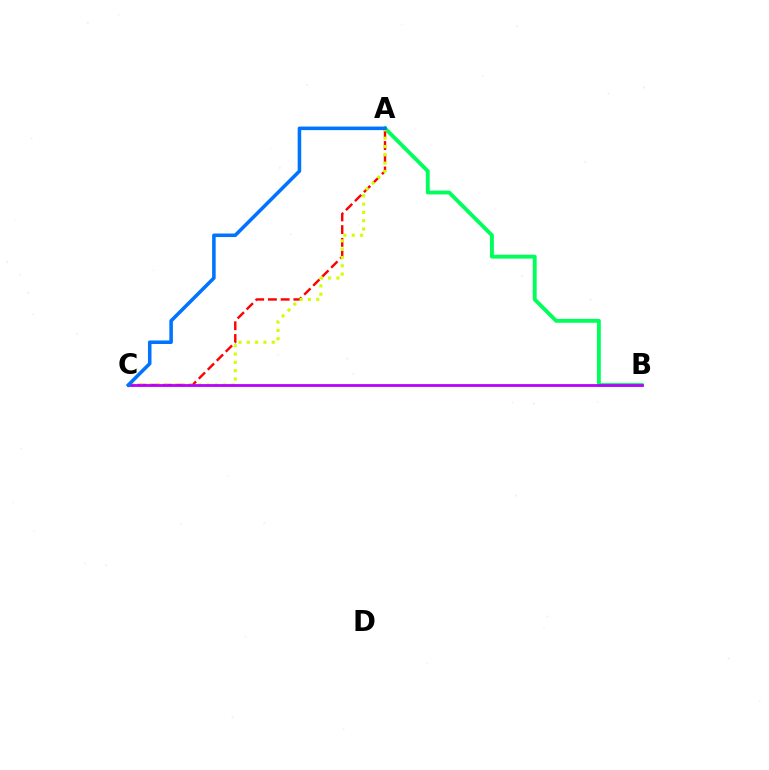{('A', 'B'): [{'color': '#00ff5c', 'line_style': 'solid', 'thickness': 2.79}], ('A', 'C'): [{'color': '#ff0000', 'line_style': 'dashed', 'thickness': 1.73}, {'color': '#d1ff00', 'line_style': 'dotted', 'thickness': 2.26}, {'color': '#0074ff', 'line_style': 'solid', 'thickness': 2.56}], ('B', 'C'): [{'color': '#b900ff', 'line_style': 'solid', 'thickness': 2.0}]}